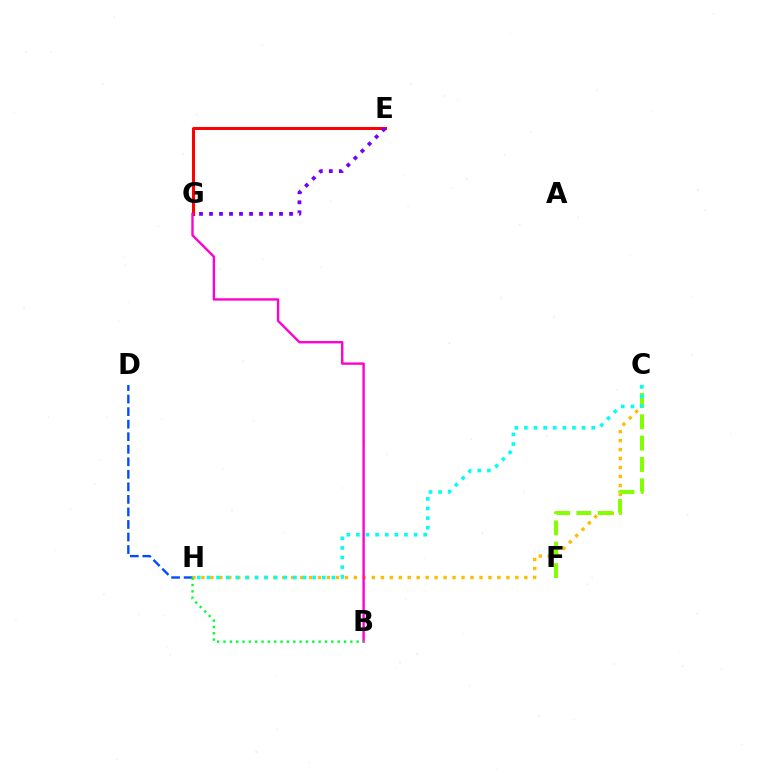{('E', 'G'): [{'color': '#ff0000', 'line_style': 'solid', 'thickness': 2.16}, {'color': '#7200ff', 'line_style': 'dotted', 'thickness': 2.72}], ('C', 'H'): [{'color': '#ffbd00', 'line_style': 'dotted', 'thickness': 2.44}, {'color': '#00fff6', 'line_style': 'dotted', 'thickness': 2.61}], ('C', 'F'): [{'color': '#84ff00', 'line_style': 'dashed', 'thickness': 2.9}], ('D', 'H'): [{'color': '#004bff', 'line_style': 'dashed', 'thickness': 1.7}], ('B', 'G'): [{'color': '#ff00cf', 'line_style': 'solid', 'thickness': 1.71}], ('B', 'H'): [{'color': '#00ff39', 'line_style': 'dotted', 'thickness': 1.72}]}